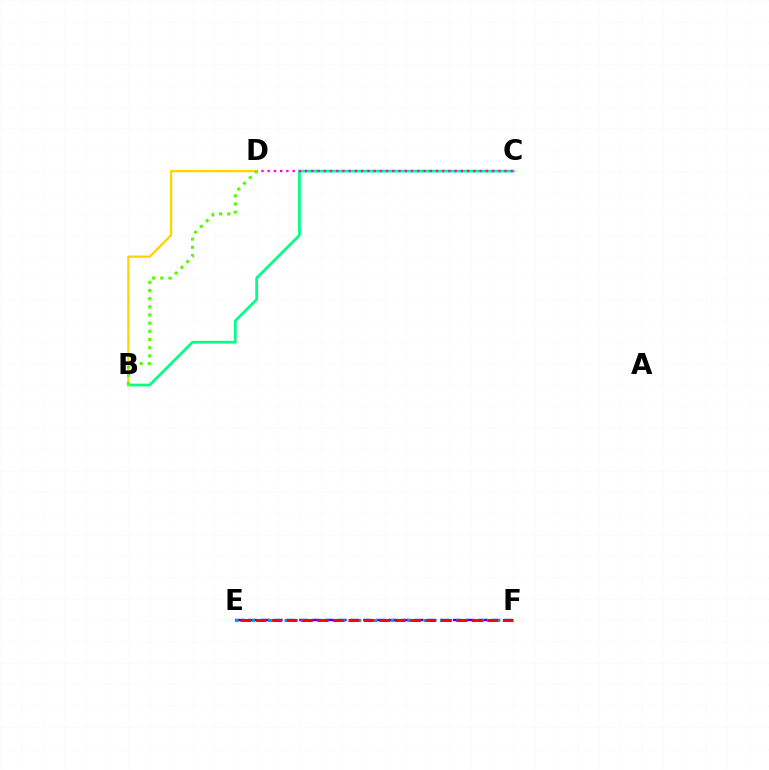{('E', 'F'): [{'color': '#3700ff', 'line_style': 'dashed', 'thickness': 1.74}, {'color': '#009eff', 'line_style': 'dotted', 'thickness': 2.22}, {'color': '#ff0000', 'line_style': 'dashed', 'thickness': 2.1}], ('B', 'C'): [{'color': '#00ff86', 'line_style': 'solid', 'thickness': 1.97}], ('B', 'D'): [{'color': '#ffd500', 'line_style': 'solid', 'thickness': 1.65}, {'color': '#4fff00', 'line_style': 'dotted', 'thickness': 2.22}], ('C', 'D'): [{'color': '#ff00ed', 'line_style': 'dotted', 'thickness': 1.69}]}